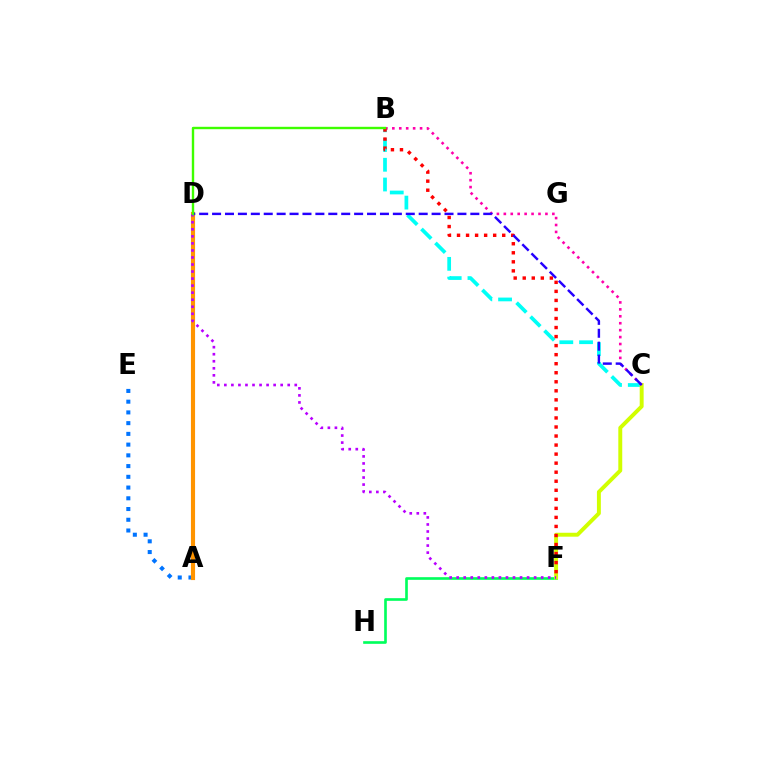{('A', 'E'): [{'color': '#0074ff', 'line_style': 'dotted', 'thickness': 2.92}], ('F', 'H'): [{'color': '#00ff5c', 'line_style': 'solid', 'thickness': 1.91}], ('B', 'C'): [{'color': '#00fff6', 'line_style': 'dashed', 'thickness': 2.68}, {'color': '#ff00ac', 'line_style': 'dotted', 'thickness': 1.88}], ('C', 'F'): [{'color': '#d1ff00', 'line_style': 'solid', 'thickness': 2.83}], ('B', 'F'): [{'color': '#ff0000', 'line_style': 'dotted', 'thickness': 2.46}], ('A', 'D'): [{'color': '#ff9400', 'line_style': 'solid', 'thickness': 2.98}], ('C', 'D'): [{'color': '#2500ff', 'line_style': 'dashed', 'thickness': 1.75}], ('D', 'F'): [{'color': '#b900ff', 'line_style': 'dotted', 'thickness': 1.91}], ('B', 'D'): [{'color': '#3dff00', 'line_style': 'solid', 'thickness': 1.73}]}